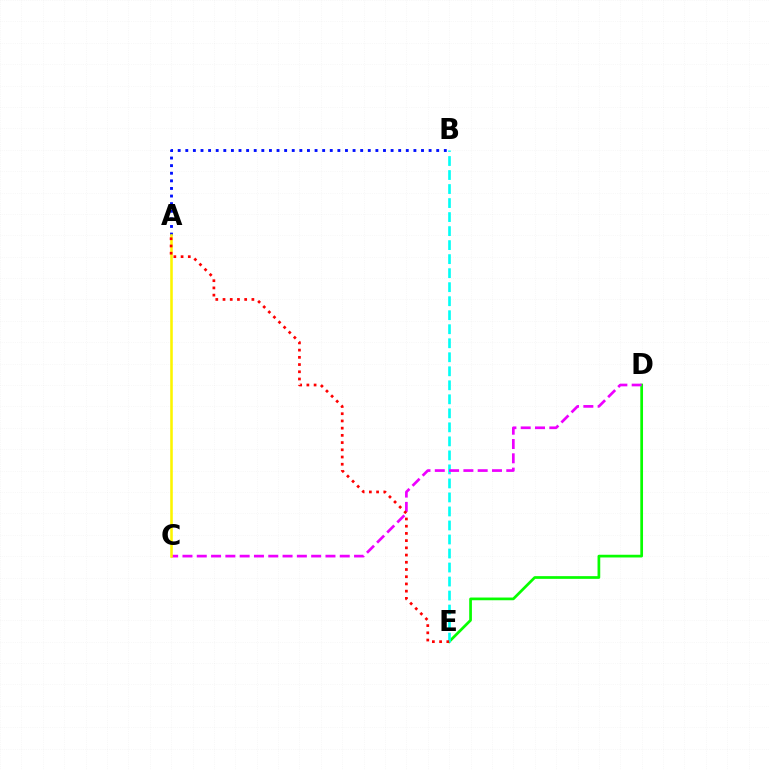{('D', 'E'): [{'color': '#08ff00', 'line_style': 'solid', 'thickness': 1.96}], ('A', 'B'): [{'color': '#0010ff', 'line_style': 'dotted', 'thickness': 2.07}], ('B', 'E'): [{'color': '#00fff6', 'line_style': 'dashed', 'thickness': 1.9}], ('C', 'D'): [{'color': '#ee00ff', 'line_style': 'dashed', 'thickness': 1.94}], ('A', 'C'): [{'color': '#fcf500', 'line_style': 'solid', 'thickness': 1.85}], ('A', 'E'): [{'color': '#ff0000', 'line_style': 'dotted', 'thickness': 1.96}]}